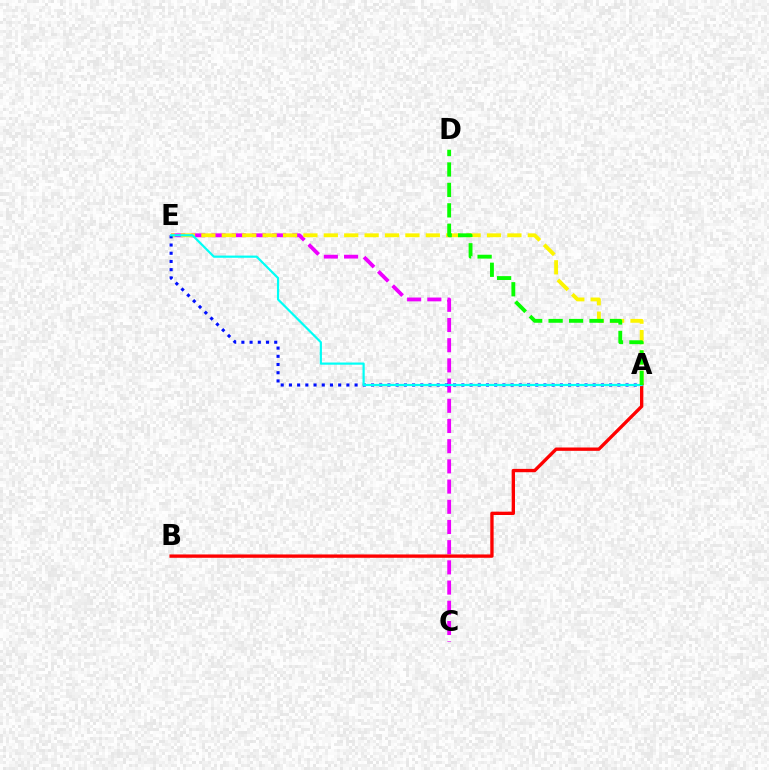{('C', 'E'): [{'color': '#ee00ff', 'line_style': 'dashed', 'thickness': 2.74}], ('A', 'E'): [{'color': '#fcf500', 'line_style': 'dashed', 'thickness': 2.77}, {'color': '#0010ff', 'line_style': 'dotted', 'thickness': 2.23}, {'color': '#00fff6', 'line_style': 'solid', 'thickness': 1.58}], ('A', 'B'): [{'color': '#ff0000', 'line_style': 'solid', 'thickness': 2.4}], ('A', 'D'): [{'color': '#08ff00', 'line_style': 'dashed', 'thickness': 2.78}]}